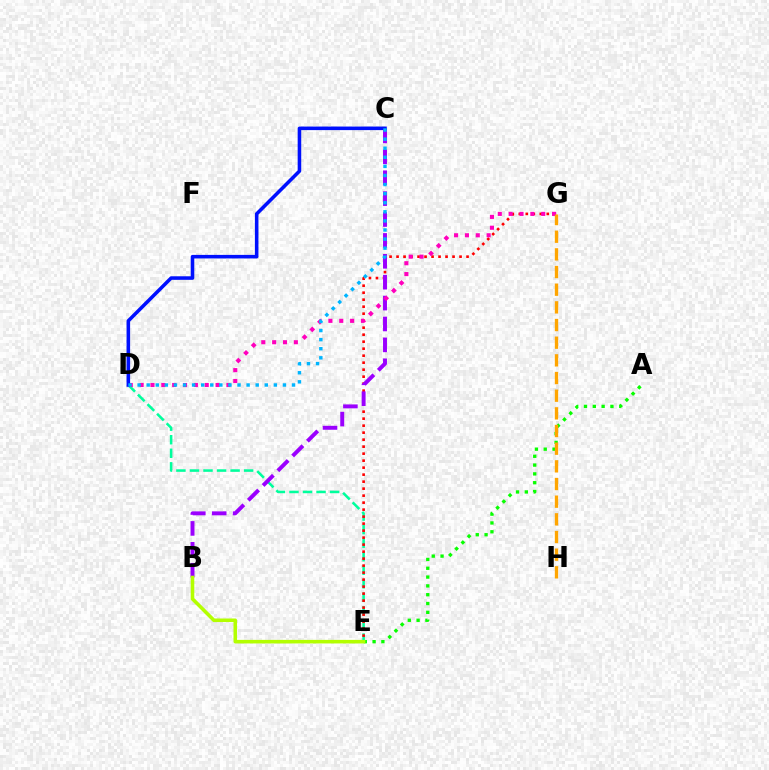{('D', 'E'): [{'color': '#00ff9d', 'line_style': 'dashed', 'thickness': 1.84}], ('E', 'G'): [{'color': '#ff0000', 'line_style': 'dotted', 'thickness': 1.9}], ('B', 'C'): [{'color': '#9b00ff', 'line_style': 'dashed', 'thickness': 2.84}], ('D', 'G'): [{'color': '#ff00bd', 'line_style': 'dotted', 'thickness': 2.95}], ('A', 'E'): [{'color': '#08ff00', 'line_style': 'dotted', 'thickness': 2.39}], ('C', 'D'): [{'color': '#0010ff', 'line_style': 'solid', 'thickness': 2.56}, {'color': '#00b5ff', 'line_style': 'dotted', 'thickness': 2.47}], ('B', 'E'): [{'color': '#b3ff00', 'line_style': 'solid', 'thickness': 2.57}], ('G', 'H'): [{'color': '#ffa500', 'line_style': 'dashed', 'thickness': 2.4}]}